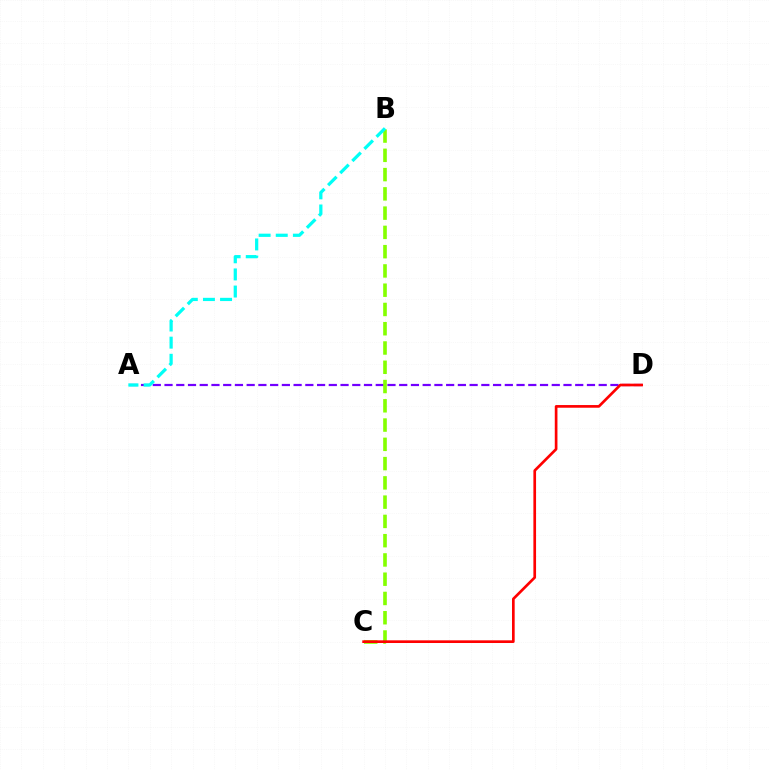{('A', 'D'): [{'color': '#7200ff', 'line_style': 'dashed', 'thickness': 1.59}], ('B', 'C'): [{'color': '#84ff00', 'line_style': 'dashed', 'thickness': 2.62}], ('A', 'B'): [{'color': '#00fff6', 'line_style': 'dashed', 'thickness': 2.33}], ('C', 'D'): [{'color': '#ff0000', 'line_style': 'solid', 'thickness': 1.93}]}